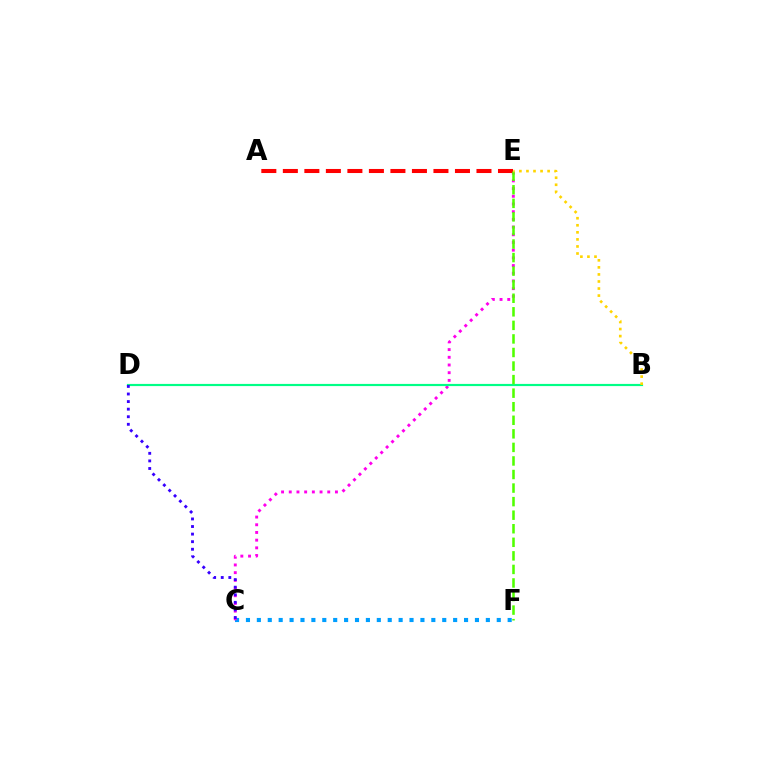{('C', 'F'): [{'color': '#009eff', 'line_style': 'dotted', 'thickness': 2.96}], ('C', 'E'): [{'color': '#ff00ed', 'line_style': 'dotted', 'thickness': 2.09}], ('B', 'D'): [{'color': '#00ff86', 'line_style': 'solid', 'thickness': 1.57}], ('C', 'D'): [{'color': '#3700ff', 'line_style': 'dotted', 'thickness': 2.06}], ('A', 'E'): [{'color': '#ff0000', 'line_style': 'dashed', 'thickness': 2.92}], ('E', 'F'): [{'color': '#4fff00', 'line_style': 'dashed', 'thickness': 1.84}], ('B', 'E'): [{'color': '#ffd500', 'line_style': 'dotted', 'thickness': 1.92}]}